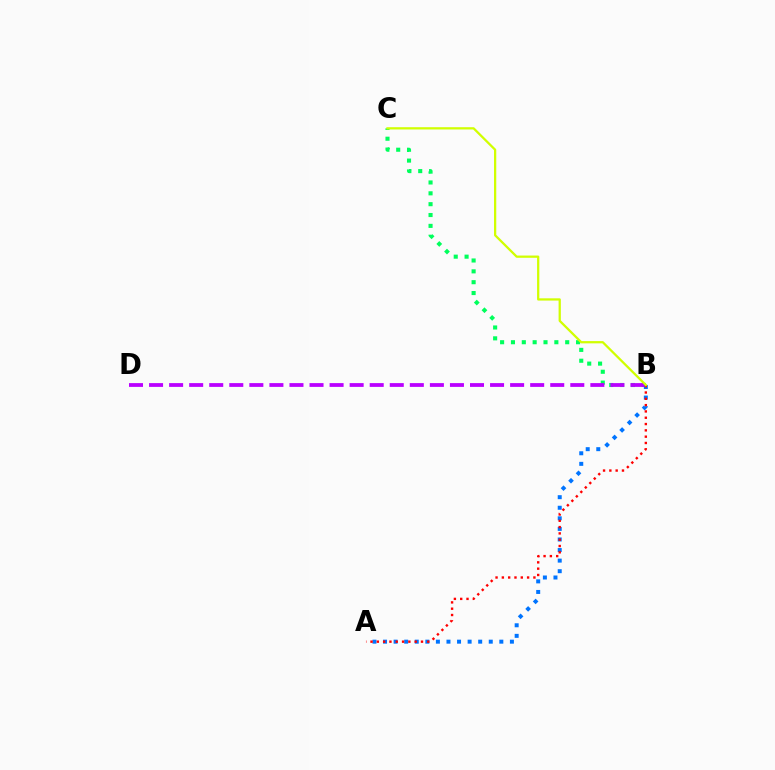{('B', 'C'): [{'color': '#00ff5c', 'line_style': 'dotted', 'thickness': 2.95}, {'color': '#d1ff00', 'line_style': 'solid', 'thickness': 1.63}], ('A', 'B'): [{'color': '#0074ff', 'line_style': 'dotted', 'thickness': 2.87}, {'color': '#ff0000', 'line_style': 'dotted', 'thickness': 1.71}], ('B', 'D'): [{'color': '#b900ff', 'line_style': 'dashed', 'thickness': 2.72}]}